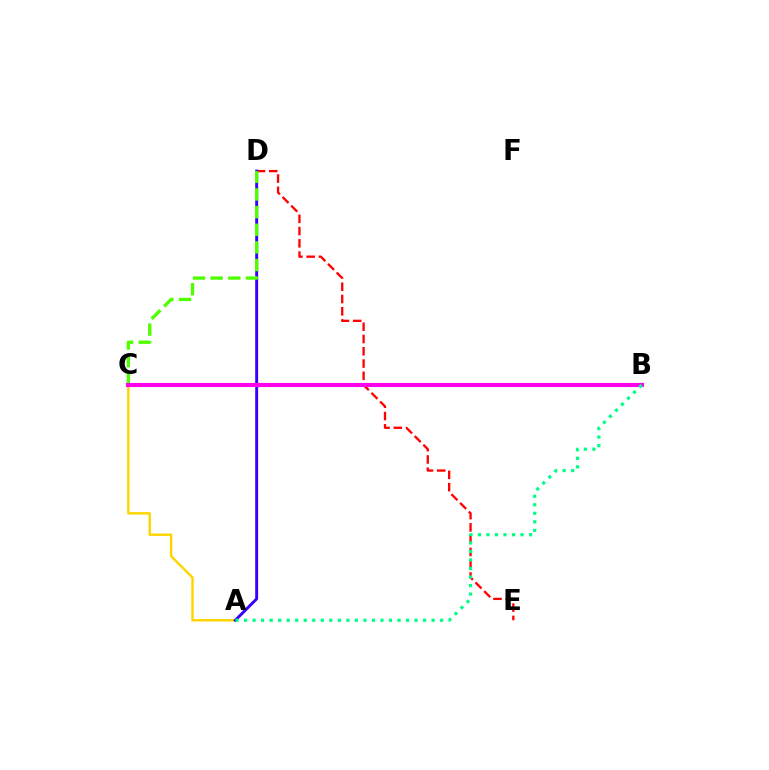{('A', 'C'): [{'color': '#ffd500', 'line_style': 'solid', 'thickness': 1.75}], ('B', 'C'): [{'color': '#009eff', 'line_style': 'solid', 'thickness': 2.68}, {'color': '#ff00ed', 'line_style': 'solid', 'thickness': 2.97}], ('D', 'E'): [{'color': '#ff0000', 'line_style': 'dashed', 'thickness': 1.67}], ('A', 'D'): [{'color': '#3700ff', 'line_style': 'solid', 'thickness': 2.11}], ('C', 'D'): [{'color': '#4fff00', 'line_style': 'dashed', 'thickness': 2.4}], ('A', 'B'): [{'color': '#00ff86', 'line_style': 'dotted', 'thickness': 2.32}]}